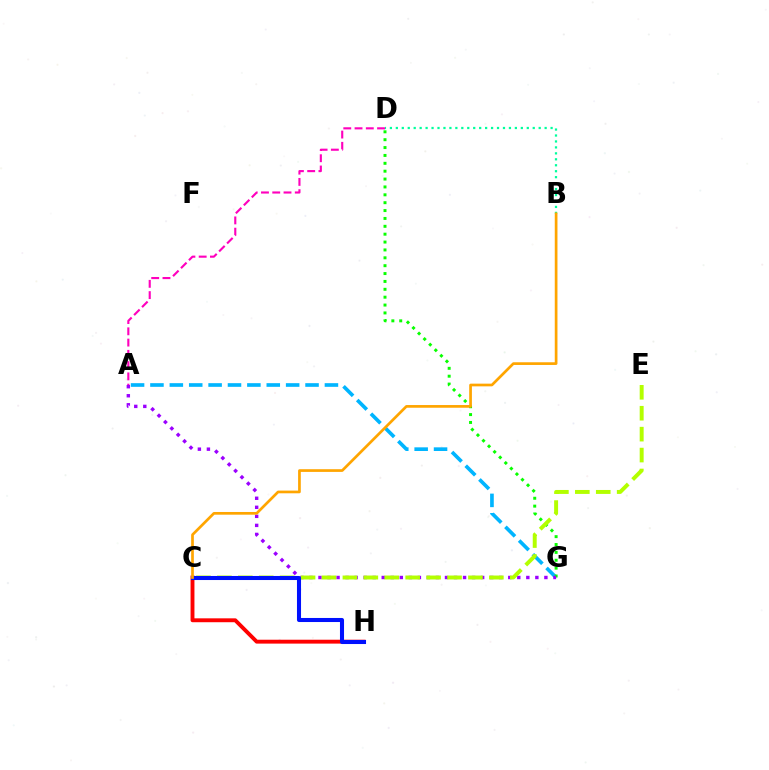{('A', 'G'): [{'color': '#00b5ff', 'line_style': 'dashed', 'thickness': 2.63}, {'color': '#9b00ff', 'line_style': 'dotted', 'thickness': 2.46}], ('D', 'G'): [{'color': '#08ff00', 'line_style': 'dotted', 'thickness': 2.14}], ('C', 'E'): [{'color': '#b3ff00', 'line_style': 'dashed', 'thickness': 2.84}], ('C', 'H'): [{'color': '#ff0000', 'line_style': 'solid', 'thickness': 2.8}, {'color': '#0010ff', 'line_style': 'solid', 'thickness': 2.93}], ('A', 'D'): [{'color': '#ff00bd', 'line_style': 'dashed', 'thickness': 1.53}], ('B', 'D'): [{'color': '#00ff9d', 'line_style': 'dotted', 'thickness': 1.62}], ('B', 'C'): [{'color': '#ffa500', 'line_style': 'solid', 'thickness': 1.94}]}